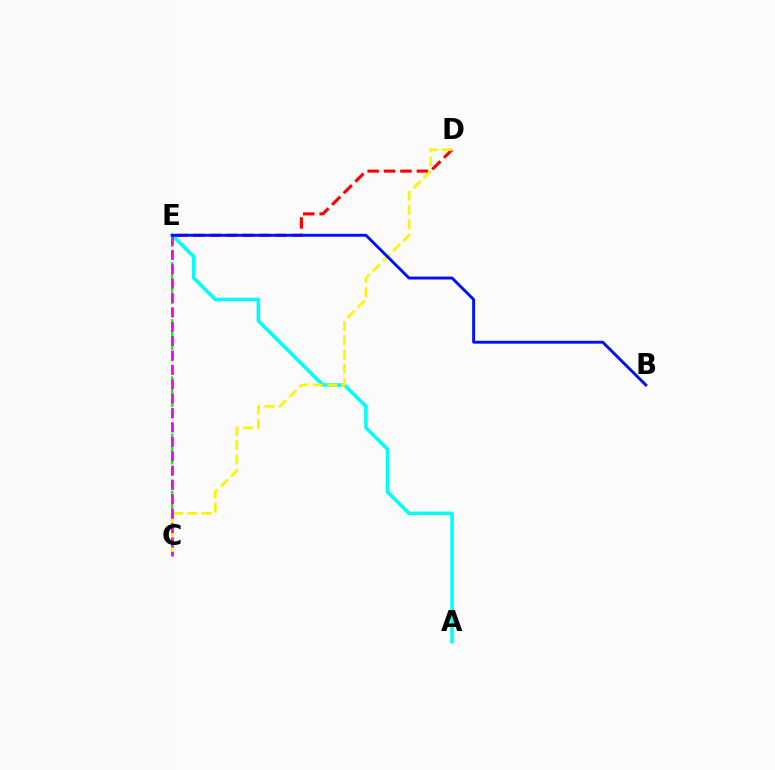{('A', 'E'): [{'color': '#00fff6', 'line_style': 'solid', 'thickness': 2.58}], ('D', 'E'): [{'color': '#ff0000', 'line_style': 'dashed', 'thickness': 2.23}], ('C', 'E'): [{'color': '#08ff00', 'line_style': 'dashed', 'thickness': 1.55}, {'color': '#ee00ff', 'line_style': 'dashed', 'thickness': 1.95}], ('C', 'D'): [{'color': '#fcf500', 'line_style': 'dashed', 'thickness': 1.94}], ('B', 'E'): [{'color': '#0010ff', 'line_style': 'solid', 'thickness': 2.09}]}